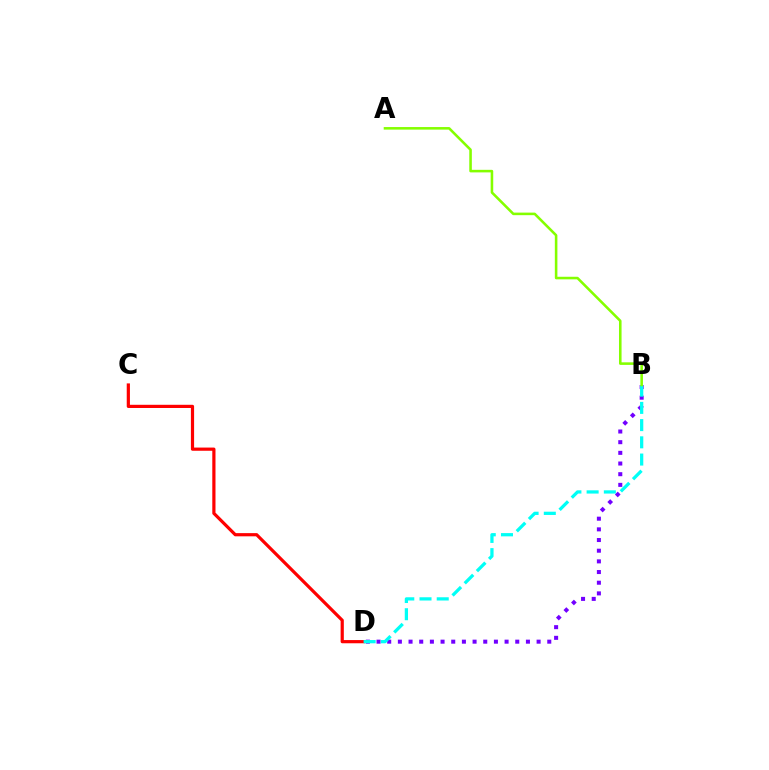{('B', 'D'): [{'color': '#7200ff', 'line_style': 'dotted', 'thickness': 2.9}, {'color': '#00fff6', 'line_style': 'dashed', 'thickness': 2.34}], ('C', 'D'): [{'color': '#ff0000', 'line_style': 'solid', 'thickness': 2.3}], ('A', 'B'): [{'color': '#84ff00', 'line_style': 'solid', 'thickness': 1.85}]}